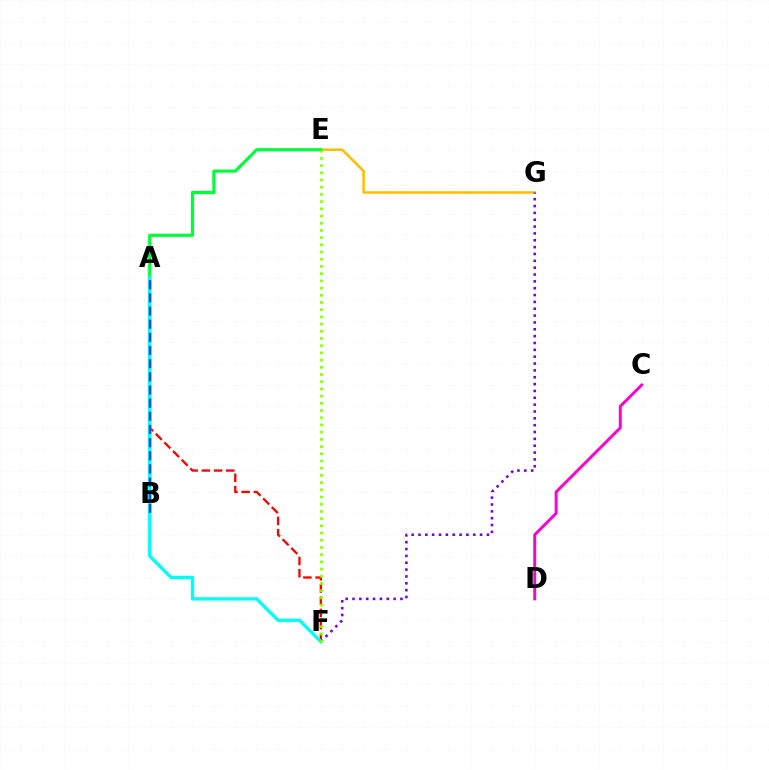{('E', 'G'): [{'color': '#ffbd00', 'line_style': 'solid', 'thickness': 1.81}], ('A', 'E'): [{'color': '#00ff39', 'line_style': 'solid', 'thickness': 2.3}], ('C', 'D'): [{'color': '#ff00cf', 'line_style': 'solid', 'thickness': 2.1}], ('F', 'G'): [{'color': '#7200ff', 'line_style': 'dotted', 'thickness': 1.86}], ('A', 'F'): [{'color': '#ff0000', 'line_style': 'dashed', 'thickness': 1.66}, {'color': '#00fff6', 'line_style': 'solid', 'thickness': 2.4}], ('E', 'F'): [{'color': '#84ff00', 'line_style': 'dotted', 'thickness': 1.96}], ('A', 'B'): [{'color': '#004bff', 'line_style': 'dashed', 'thickness': 1.79}]}